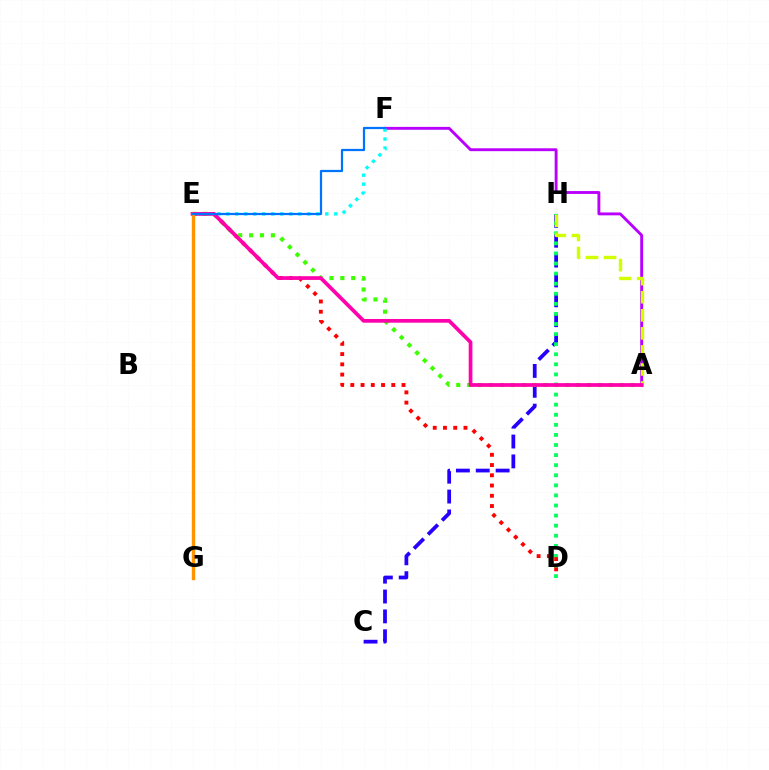{('C', 'H'): [{'color': '#2500ff', 'line_style': 'dashed', 'thickness': 2.7}], ('D', 'H'): [{'color': '#00ff5c', 'line_style': 'dotted', 'thickness': 2.74}], ('A', 'F'): [{'color': '#b900ff', 'line_style': 'solid', 'thickness': 2.08}], ('D', 'E'): [{'color': '#ff0000', 'line_style': 'dotted', 'thickness': 2.78}], ('A', 'E'): [{'color': '#3dff00', 'line_style': 'dotted', 'thickness': 2.96}, {'color': '#ff00ac', 'line_style': 'solid', 'thickness': 2.68}], ('A', 'H'): [{'color': '#d1ff00', 'line_style': 'dashed', 'thickness': 2.45}], ('E', 'F'): [{'color': '#00fff6', 'line_style': 'dotted', 'thickness': 2.45}, {'color': '#0074ff', 'line_style': 'solid', 'thickness': 1.61}], ('E', 'G'): [{'color': '#ff9400', 'line_style': 'solid', 'thickness': 2.43}]}